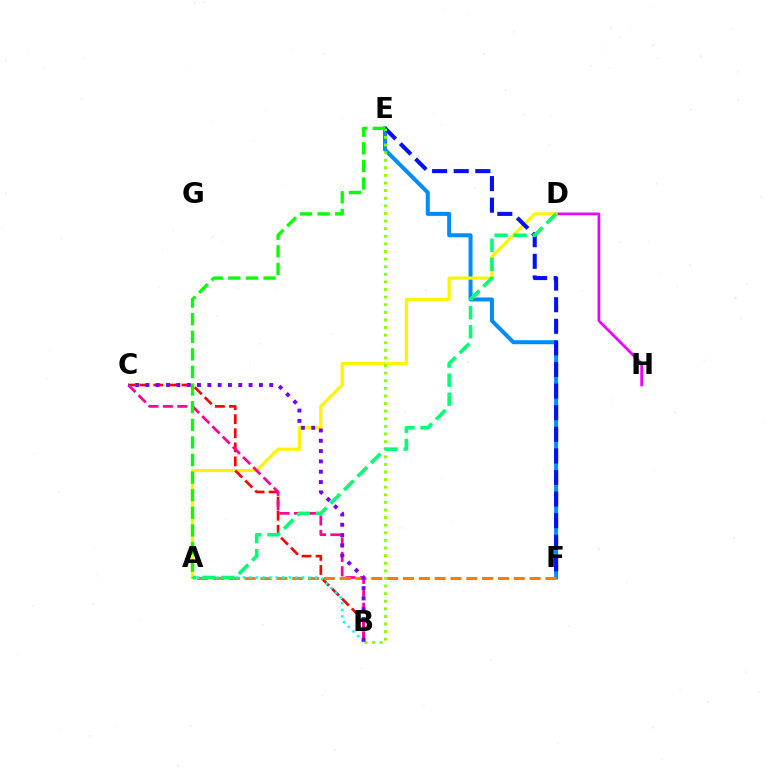{('E', 'F'): [{'color': '#008cff', 'line_style': 'solid', 'thickness': 2.89}, {'color': '#0010ff', 'line_style': 'dashed', 'thickness': 2.93}], ('D', 'H'): [{'color': '#ee00ff', 'line_style': 'solid', 'thickness': 1.96}], ('A', 'D'): [{'color': '#fcf500', 'line_style': 'solid', 'thickness': 2.29}, {'color': '#00ff74', 'line_style': 'dashed', 'thickness': 2.59}], ('B', 'C'): [{'color': '#ff0000', 'line_style': 'dashed', 'thickness': 1.91}, {'color': '#ff0094', 'line_style': 'dashed', 'thickness': 1.96}, {'color': '#7200ff', 'line_style': 'dotted', 'thickness': 2.8}], ('B', 'E'): [{'color': '#84ff00', 'line_style': 'dotted', 'thickness': 2.07}], ('A', 'F'): [{'color': '#ff7c00', 'line_style': 'dashed', 'thickness': 2.15}], ('A', 'B'): [{'color': '#00fff6', 'line_style': 'dotted', 'thickness': 1.78}], ('A', 'E'): [{'color': '#08ff00', 'line_style': 'dashed', 'thickness': 2.39}]}